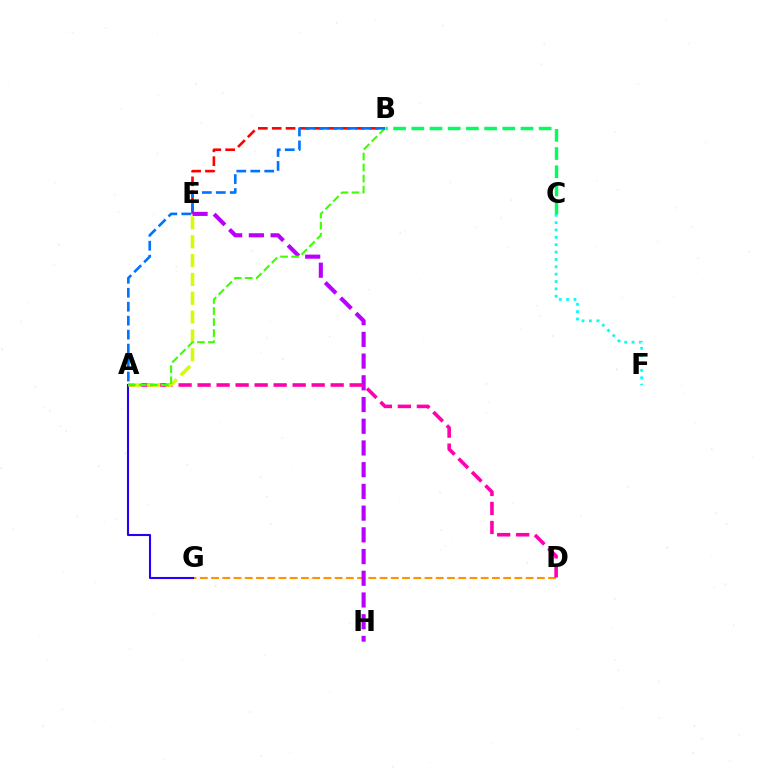{('D', 'G'): [{'color': '#ff9400', 'line_style': 'dashed', 'thickness': 1.53}], ('B', 'C'): [{'color': '#00ff5c', 'line_style': 'dashed', 'thickness': 2.47}], ('B', 'E'): [{'color': '#ff0000', 'line_style': 'dashed', 'thickness': 1.88}], ('E', 'H'): [{'color': '#b900ff', 'line_style': 'dashed', 'thickness': 2.95}], ('A', 'D'): [{'color': '#ff00ac', 'line_style': 'dashed', 'thickness': 2.58}], ('A', 'G'): [{'color': '#2500ff', 'line_style': 'solid', 'thickness': 1.51}], ('A', 'E'): [{'color': '#d1ff00', 'line_style': 'dashed', 'thickness': 2.56}], ('A', 'B'): [{'color': '#3dff00', 'line_style': 'dashed', 'thickness': 1.5}, {'color': '#0074ff', 'line_style': 'dashed', 'thickness': 1.9}], ('C', 'F'): [{'color': '#00fff6', 'line_style': 'dotted', 'thickness': 2.0}]}